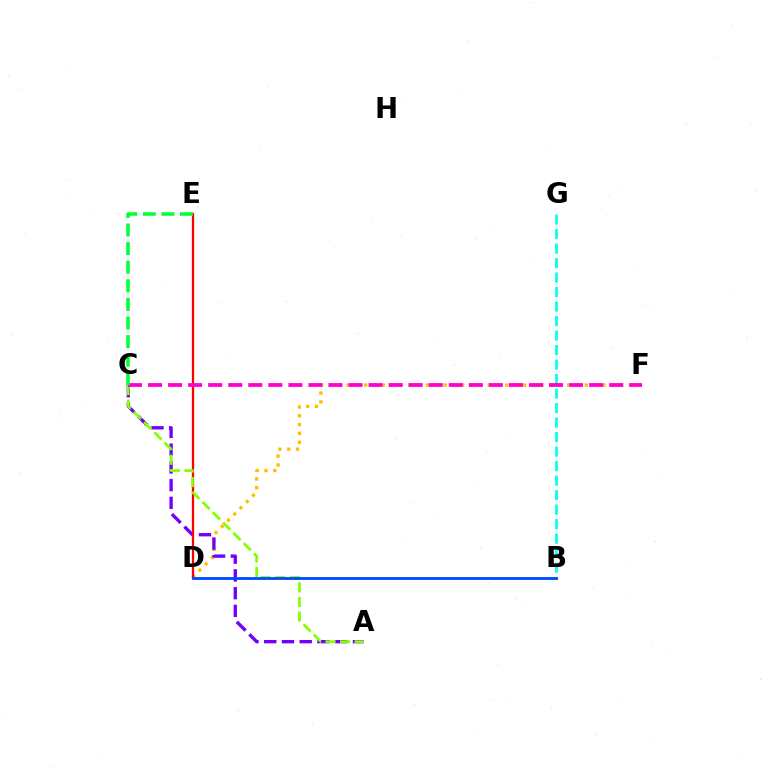{('D', 'F'): [{'color': '#ffbd00', 'line_style': 'dotted', 'thickness': 2.4}], ('A', 'C'): [{'color': '#7200ff', 'line_style': 'dashed', 'thickness': 2.41}, {'color': '#84ff00', 'line_style': 'dashed', 'thickness': 1.98}], ('D', 'E'): [{'color': '#ff0000', 'line_style': 'solid', 'thickness': 1.63}], ('B', 'G'): [{'color': '#00fff6', 'line_style': 'dashed', 'thickness': 1.97}], ('C', 'F'): [{'color': '#ff00cf', 'line_style': 'dashed', 'thickness': 2.72}], ('C', 'E'): [{'color': '#00ff39', 'line_style': 'dashed', 'thickness': 2.53}], ('B', 'D'): [{'color': '#004bff', 'line_style': 'solid', 'thickness': 2.04}]}